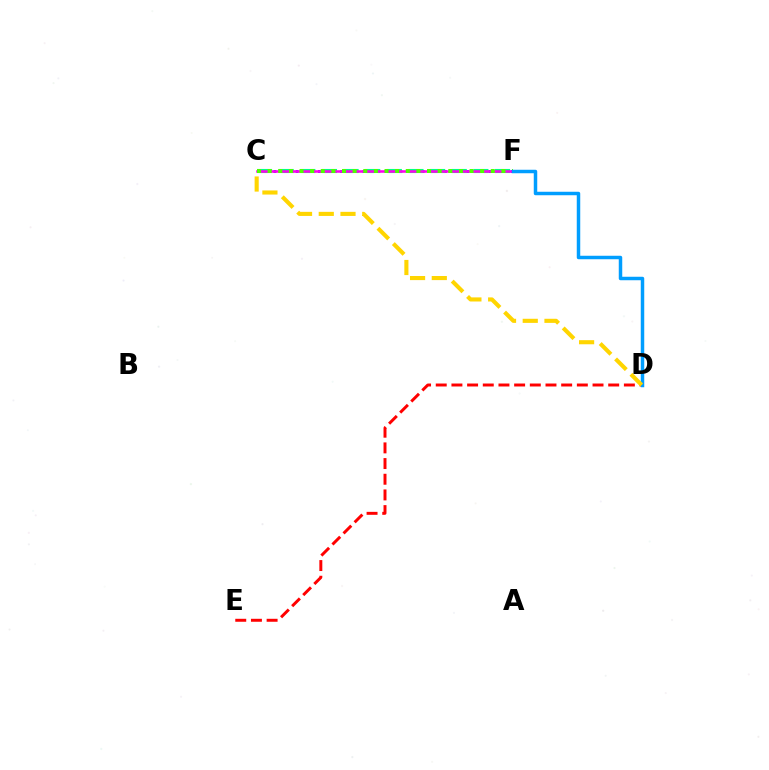{('C', 'F'): [{'color': '#3700ff', 'line_style': 'dotted', 'thickness': 2.01}, {'color': '#00ff86', 'line_style': 'dashed', 'thickness': 2.94}, {'color': '#ff00ed', 'line_style': 'solid', 'thickness': 1.83}, {'color': '#4fff00', 'line_style': 'dotted', 'thickness': 2.89}], ('D', 'E'): [{'color': '#ff0000', 'line_style': 'dashed', 'thickness': 2.13}], ('D', 'F'): [{'color': '#009eff', 'line_style': 'solid', 'thickness': 2.5}], ('C', 'D'): [{'color': '#ffd500', 'line_style': 'dashed', 'thickness': 2.95}]}